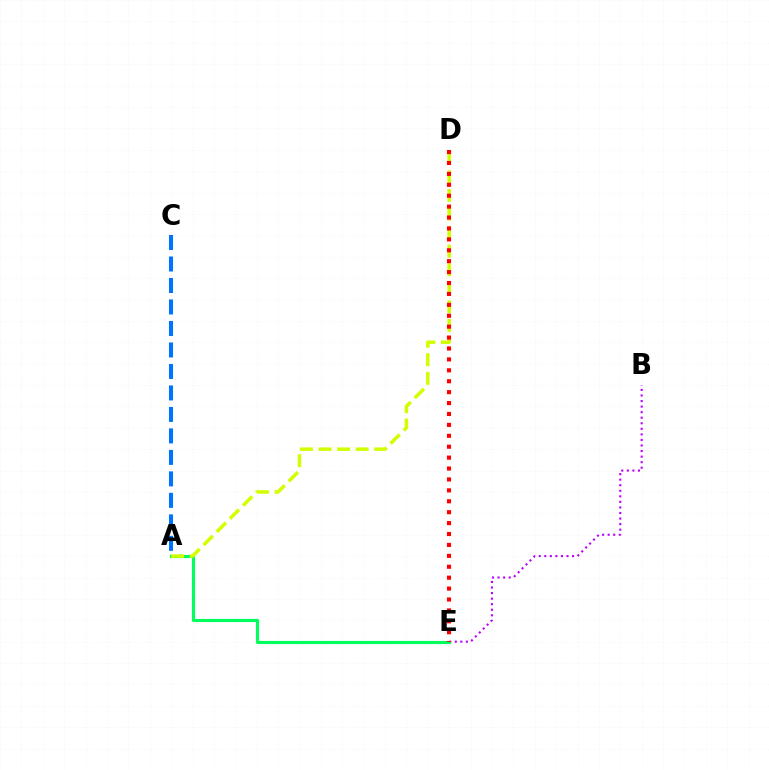{('B', 'E'): [{'color': '#b900ff', 'line_style': 'dotted', 'thickness': 1.51}], ('A', 'E'): [{'color': '#00ff5c', 'line_style': 'solid', 'thickness': 2.27}], ('A', 'C'): [{'color': '#0074ff', 'line_style': 'dashed', 'thickness': 2.92}], ('A', 'D'): [{'color': '#d1ff00', 'line_style': 'dashed', 'thickness': 2.52}], ('D', 'E'): [{'color': '#ff0000', 'line_style': 'dotted', 'thickness': 2.97}]}